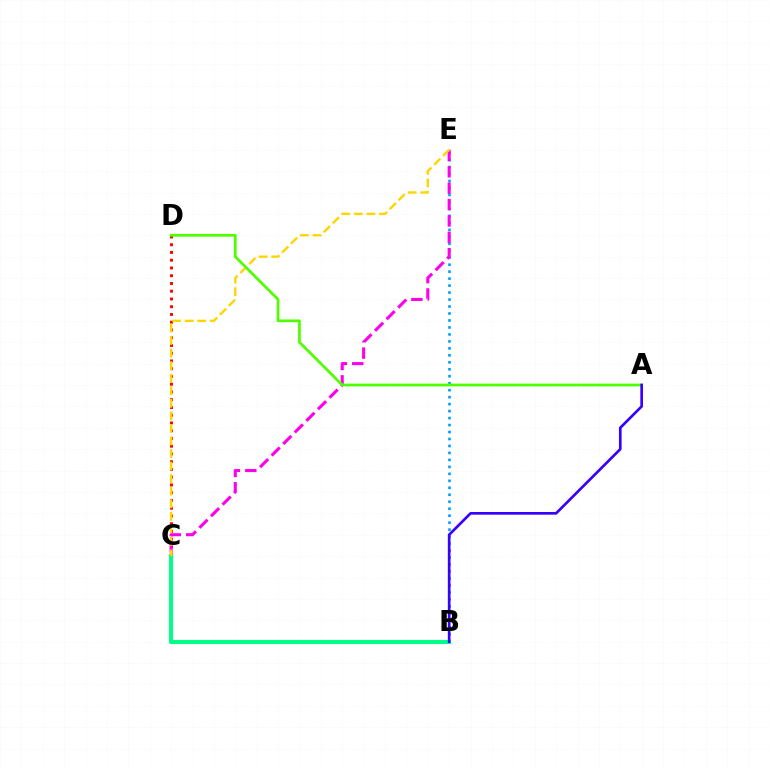{('B', 'E'): [{'color': '#009eff', 'line_style': 'dotted', 'thickness': 1.89}], ('C', 'D'): [{'color': '#ff0000', 'line_style': 'dotted', 'thickness': 2.11}], ('C', 'E'): [{'color': '#ff00ed', 'line_style': 'dashed', 'thickness': 2.22}, {'color': '#ffd500', 'line_style': 'dashed', 'thickness': 1.71}], ('B', 'C'): [{'color': '#00ff86', 'line_style': 'solid', 'thickness': 2.95}], ('A', 'D'): [{'color': '#4fff00', 'line_style': 'solid', 'thickness': 1.97}], ('A', 'B'): [{'color': '#3700ff', 'line_style': 'solid', 'thickness': 1.93}]}